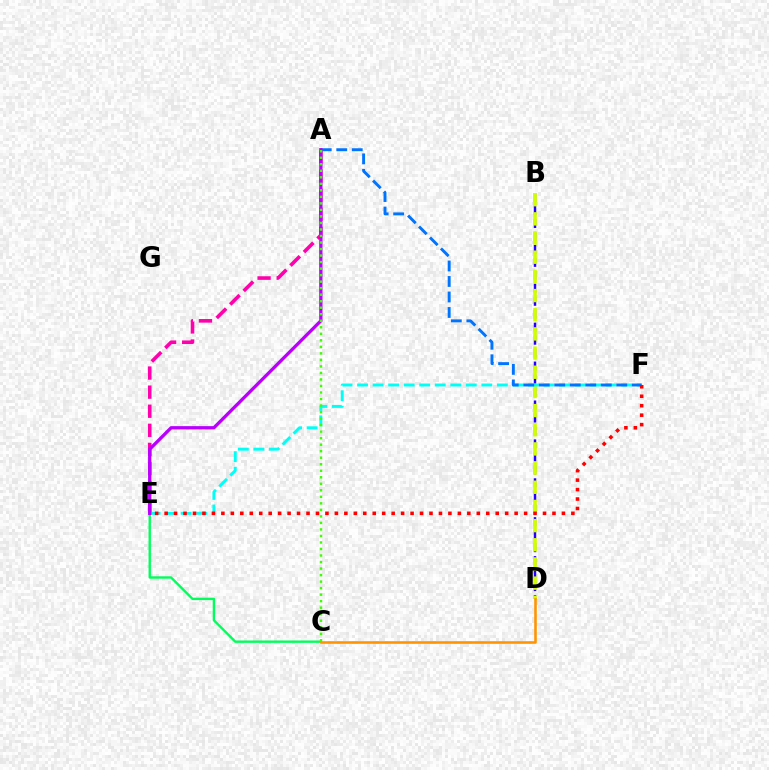{('B', 'D'): [{'color': '#2500ff', 'line_style': 'dashed', 'thickness': 1.76}, {'color': '#d1ff00', 'line_style': 'dashed', 'thickness': 2.6}], ('A', 'E'): [{'color': '#ff00ac', 'line_style': 'dashed', 'thickness': 2.59}, {'color': '#b900ff', 'line_style': 'solid', 'thickness': 2.38}], ('C', 'E'): [{'color': '#00ff5c', 'line_style': 'solid', 'thickness': 1.72}], ('E', 'F'): [{'color': '#00fff6', 'line_style': 'dashed', 'thickness': 2.11}, {'color': '#ff0000', 'line_style': 'dotted', 'thickness': 2.57}], ('A', 'F'): [{'color': '#0074ff', 'line_style': 'dashed', 'thickness': 2.11}], ('C', 'D'): [{'color': '#ff9400', 'line_style': 'solid', 'thickness': 1.86}], ('A', 'C'): [{'color': '#3dff00', 'line_style': 'dotted', 'thickness': 1.77}]}